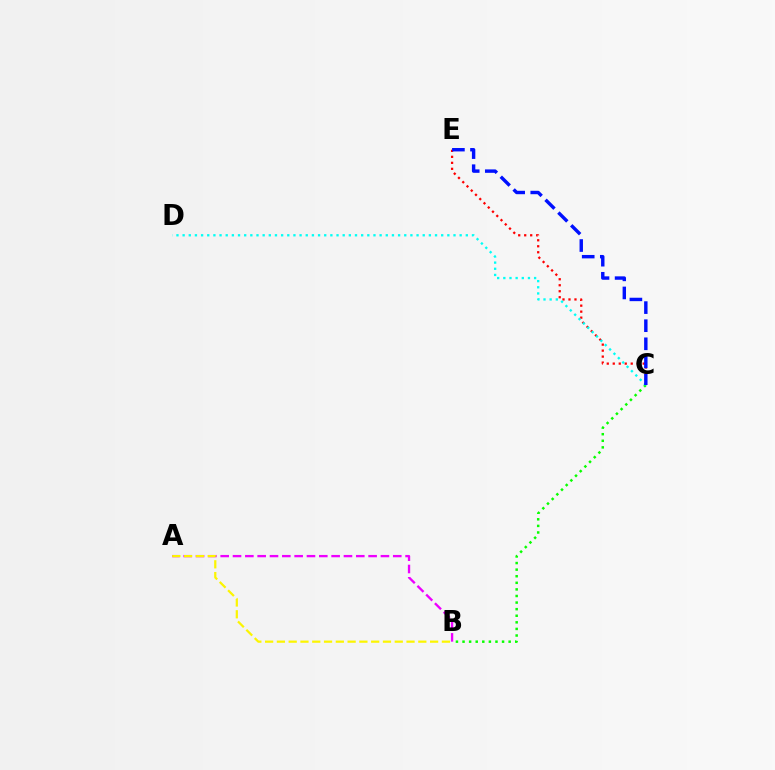{('A', 'B'): [{'color': '#ee00ff', 'line_style': 'dashed', 'thickness': 1.67}, {'color': '#fcf500', 'line_style': 'dashed', 'thickness': 1.6}], ('B', 'C'): [{'color': '#08ff00', 'line_style': 'dotted', 'thickness': 1.79}], ('C', 'E'): [{'color': '#ff0000', 'line_style': 'dotted', 'thickness': 1.63}, {'color': '#0010ff', 'line_style': 'dashed', 'thickness': 2.46}], ('C', 'D'): [{'color': '#00fff6', 'line_style': 'dotted', 'thickness': 1.67}]}